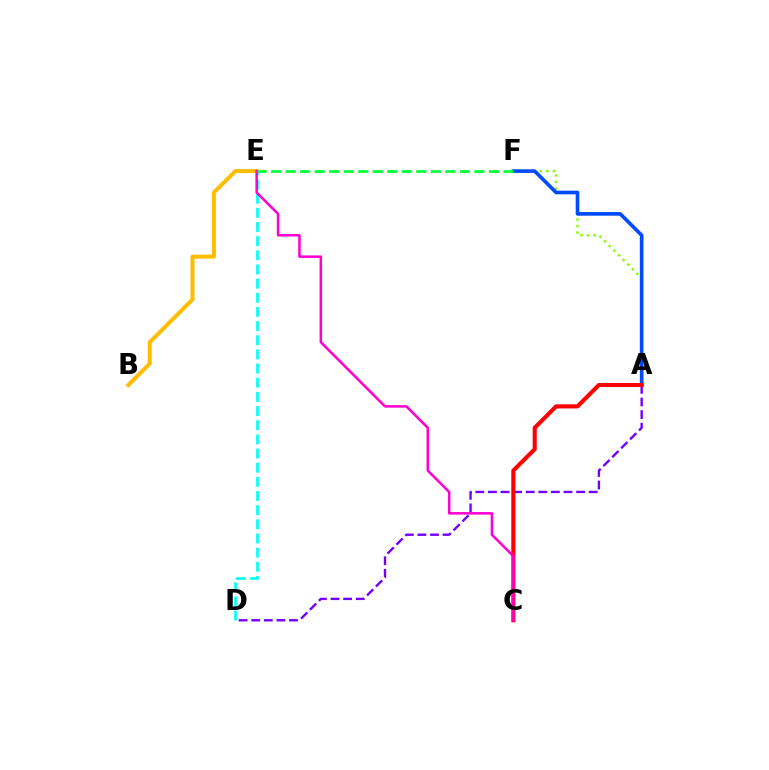{('B', 'E'): [{'color': '#ffbd00', 'line_style': 'solid', 'thickness': 2.88}], ('A', 'F'): [{'color': '#84ff00', 'line_style': 'dotted', 'thickness': 1.78}, {'color': '#004bff', 'line_style': 'solid', 'thickness': 2.62}], ('A', 'D'): [{'color': '#7200ff', 'line_style': 'dashed', 'thickness': 1.71}], ('D', 'E'): [{'color': '#00fff6', 'line_style': 'dashed', 'thickness': 1.92}], ('A', 'C'): [{'color': '#ff0000', 'line_style': 'solid', 'thickness': 2.95}], ('C', 'E'): [{'color': '#ff00cf', 'line_style': 'solid', 'thickness': 1.82}], ('E', 'F'): [{'color': '#00ff39', 'line_style': 'dashed', 'thickness': 1.97}]}